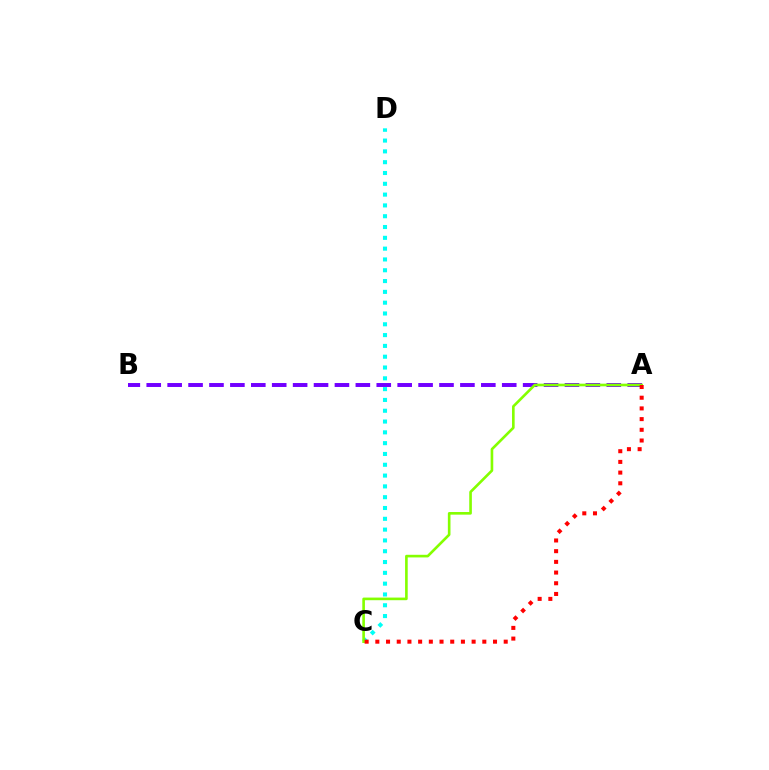{('A', 'B'): [{'color': '#7200ff', 'line_style': 'dashed', 'thickness': 2.84}], ('C', 'D'): [{'color': '#00fff6', 'line_style': 'dotted', 'thickness': 2.94}], ('A', 'C'): [{'color': '#84ff00', 'line_style': 'solid', 'thickness': 1.89}, {'color': '#ff0000', 'line_style': 'dotted', 'thickness': 2.91}]}